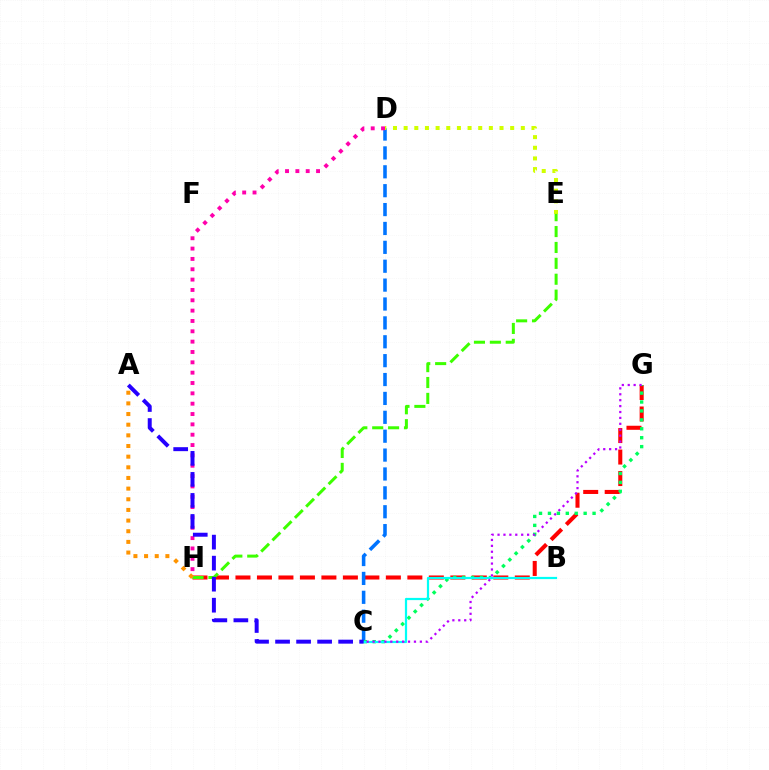{('G', 'H'): [{'color': '#ff0000', 'line_style': 'dashed', 'thickness': 2.92}], ('C', 'D'): [{'color': '#0074ff', 'line_style': 'dashed', 'thickness': 2.57}], ('D', 'E'): [{'color': '#d1ff00', 'line_style': 'dotted', 'thickness': 2.89}], ('E', 'H'): [{'color': '#3dff00', 'line_style': 'dashed', 'thickness': 2.16}], ('C', 'G'): [{'color': '#00ff5c', 'line_style': 'dotted', 'thickness': 2.42}, {'color': '#b900ff', 'line_style': 'dotted', 'thickness': 1.61}], ('B', 'C'): [{'color': '#00fff6', 'line_style': 'solid', 'thickness': 1.6}], ('D', 'H'): [{'color': '#ff00ac', 'line_style': 'dotted', 'thickness': 2.81}], ('A', 'C'): [{'color': '#2500ff', 'line_style': 'dashed', 'thickness': 2.86}], ('A', 'H'): [{'color': '#ff9400', 'line_style': 'dotted', 'thickness': 2.89}]}